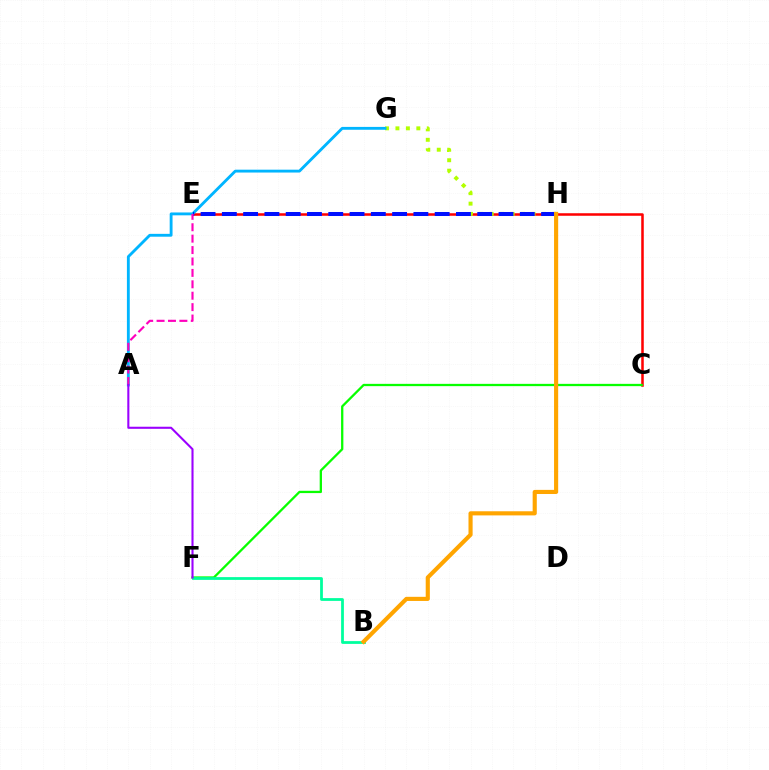{('C', 'E'): [{'color': '#ff0000', 'line_style': 'solid', 'thickness': 1.82}], ('C', 'F'): [{'color': '#08ff00', 'line_style': 'solid', 'thickness': 1.65}], ('G', 'H'): [{'color': '#b3ff00', 'line_style': 'dotted', 'thickness': 2.84}], ('B', 'F'): [{'color': '#00ff9d', 'line_style': 'solid', 'thickness': 2.0}], ('A', 'G'): [{'color': '#00b5ff', 'line_style': 'solid', 'thickness': 2.06}], ('E', 'H'): [{'color': '#0010ff', 'line_style': 'dashed', 'thickness': 2.89}], ('B', 'H'): [{'color': '#ffa500', 'line_style': 'solid', 'thickness': 2.97}], ('A', 'E'): [{'color': '#ff00bd', 'line_style': 'dashed', 'thickness': 1.55}], ('A', 'F'): [{'color': '#9b00ff', 'line_style': 'solid', 'thickness': 1.5}]}